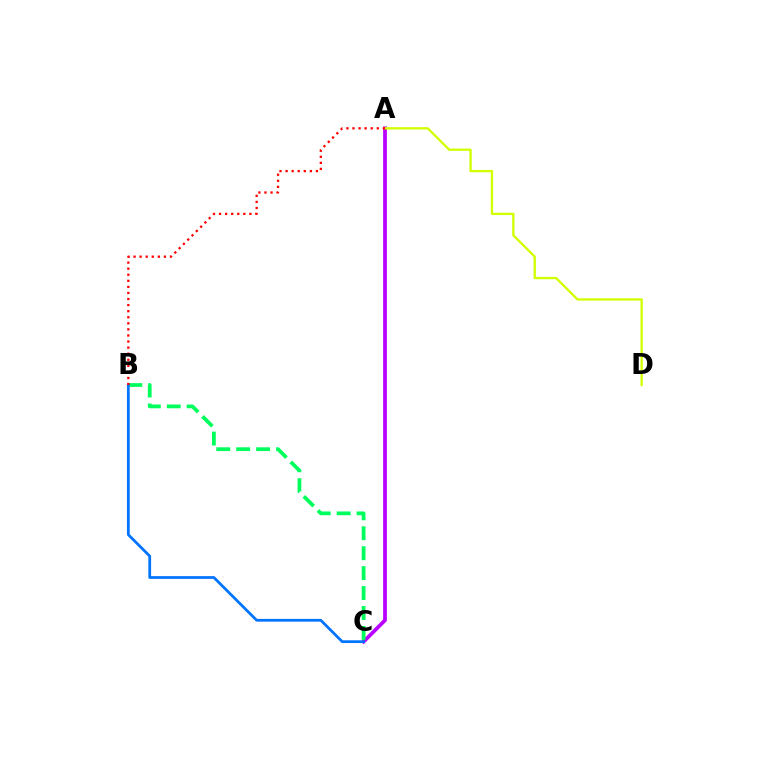{('A', 'C'): [{'color': '#b900ff', 'line_style': 'solid', 'thickness': 2.69}], ('B', 'C'): [{'color': '#00ff5c', 'line_style': 'dashed', 'thickness': 2.71}, {'color': '#0074ff', 'line_style': 'solid', 'thickness': 1.98}], ('A', 'D'): [{'color': '#d1ff00', 'line_style': 'solid', 'thickness': 1.67}], ('A', 'B'): [{'color': '#ff0000', 'line_style': 'dotted', 'thickness': 1.65}]}